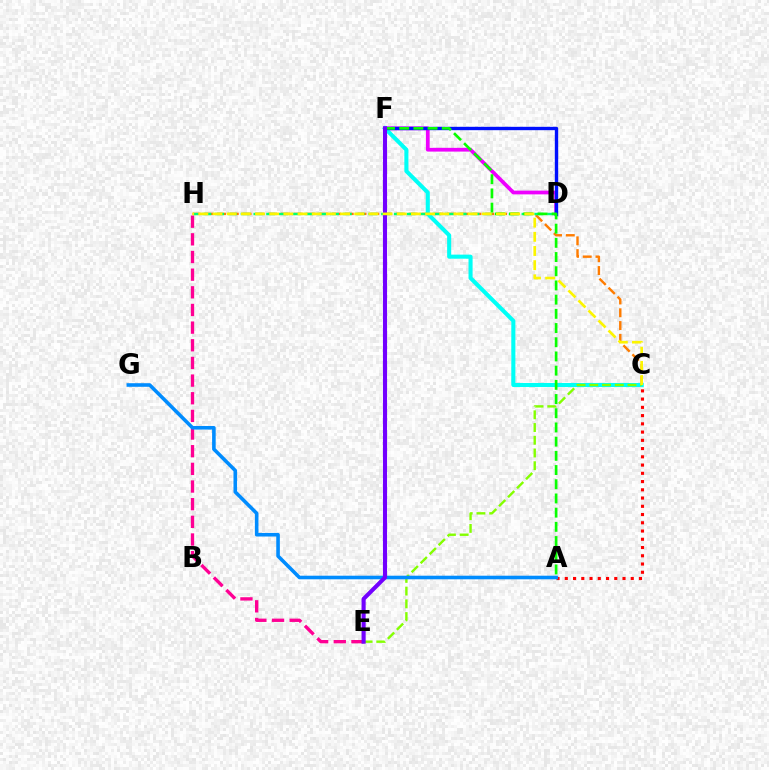{('D', 'F'): [{'color': '#ee00ff', 'line_style': 'solid', 'thickness': 2.7}, {'color': '#0010ff', 'line_style': 'solid', 'thickness': 2.42}], ('C', 'H'): [{'color': '#ff7c00', 'line_style': 'dashed', 'thickness': 1.74}, {'color': '#fcf500', 'line_style': 'dashed', 'thickness': 1.93}], ('C', 'F'): [{'color': '#00fff6', 'line_style': 'solid', 'thickness': 2.93}], ('C', 'E'): [{'color': '#84ff00', 'line_style': 'dashed', 'thickness': 1.73}], ('D', 'H'): [{'color': '#00ff74', 'line_style': 'dashed', 'thickness': 1.73}], ('A', 'C'): [{'color': '#ff0000', 'line_style': 'dotted', 'thickness': 2.24}], ('E', 'H'): [{'color': '#ff0094', 'line_style': 'dashed', 'thickness': 2.4}], ('A', 'F'): [{'color': '#08ff00', 'line_style': 'dashed', 'thickness': 1.93}], ('A', 'G'): [{'color': '#008cff', 'line_style': 'solid', 'thickness': 2.58}], ('E', 'F'): [{'color': '#7200ff', 'line_style': 'solid', 'thickness': 2.95}]}